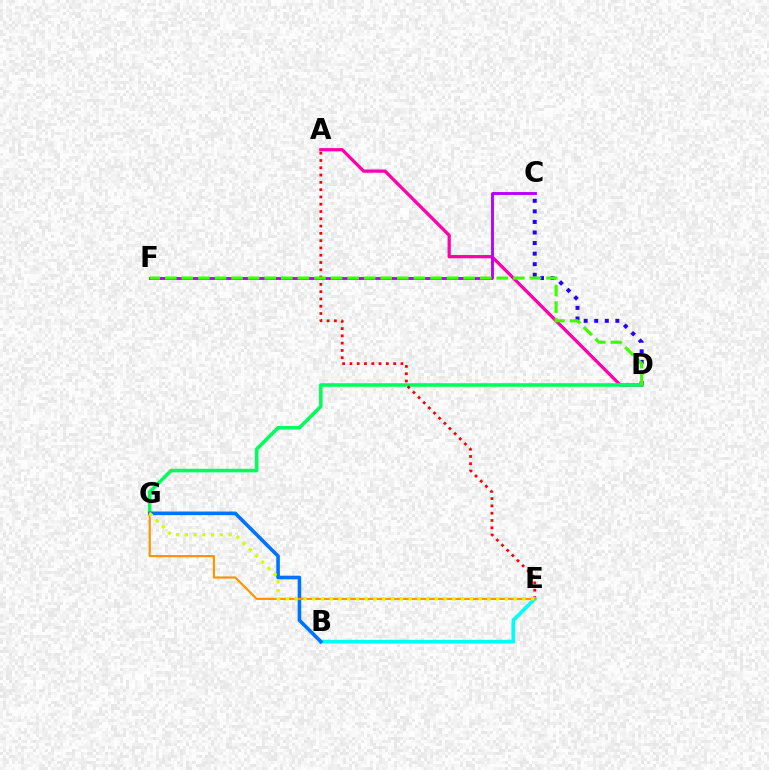{('A', 'D'): [{'color': '#ff00ac', 'line_style': 'solid', 'thickness': 2.34}], ('C', 'D'): [{'color': '#2500ff', 'line_style': 'dotted', 'thickness': 2.87}], ('C', 'F'): [{'color': '#b900ff', 'line_style': 'solid', 'thickness': 2.07}], ('D', 'G'): [{'color': '#00ff5c', 'line_style': 'solid', 'thickness': 2.56}], ('A', 'E'): [{'color': '#ff0000', 'line_style': 'dotted', 'thickness': 1.98}], ('B', 'E'): [{'color': '#00fff6', 'line_style': 'solid', 'thickness': 2.64}], ('B', 'G'): [{'color': '#0074ff', 'line_style': 'solid', 'thickness': 2.6}], ('E', 'G'): [{'color': '#ff9400', 'line_style': 'solid', 'thickness': 1.55}, {'color': '#d1ff00', 'line_style': 'dotted', 'thickness': 2.38}], ('D', 'F'): [{'color': '#3dff00', 'line_style': 'dashed', 'thickness': 2.25}]}